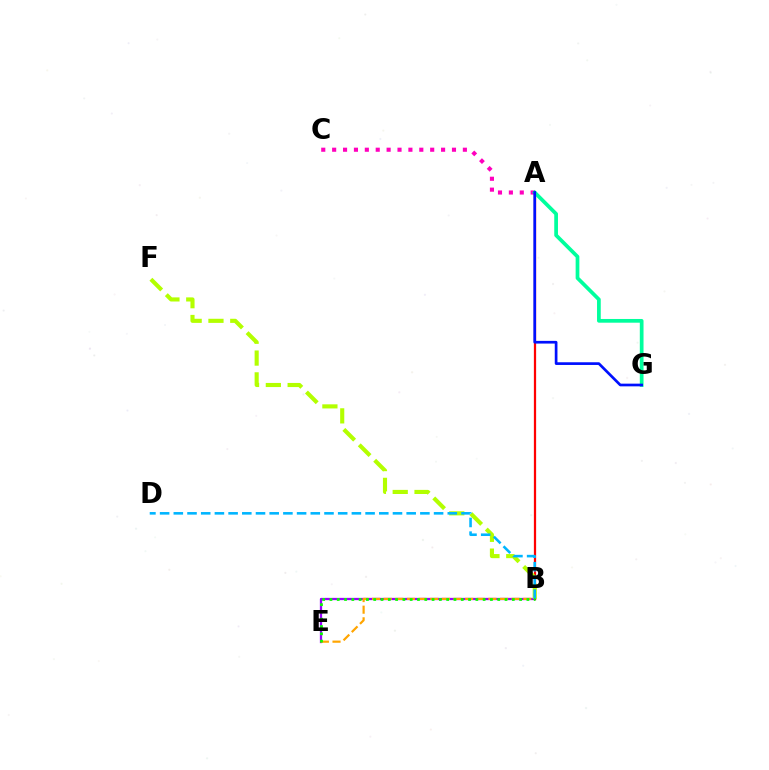{('B', 'E'): [{'color': '#9b00ff', 'line_style': 'solid', 'thickness': 1.64}, {'color': '#ffa500', 'line_style': 'dashed', 'thickness': 1.58}, {'color': '#08ff00', 'line_style': 'dotted', 'thickness': 1.98}], ('A', 'B'): [{'color': '#ff0000', 'line_style': 'solid', 'thickness': 1.62}], ('A', 'C'): [{'color': '#ff00bd', 'line_style': 'dotted', 'thickness': 2.96}], ('B', 'F'): [{'color': '#b3ff00', 'line_style': 'dashed', 'thickness': 2.96}], ('B', 'D'): [{'color': '#00b5ff', 'line_style': 'dashed', 'thickness': 1.86}], ('A', 'G'): [{'color': '#00ff9d', 'line_style': 'solid', 'thickness': 2.68}, {'color': '#0010ff', 'line_style': 'solid', 'thickness': 1.94}]}